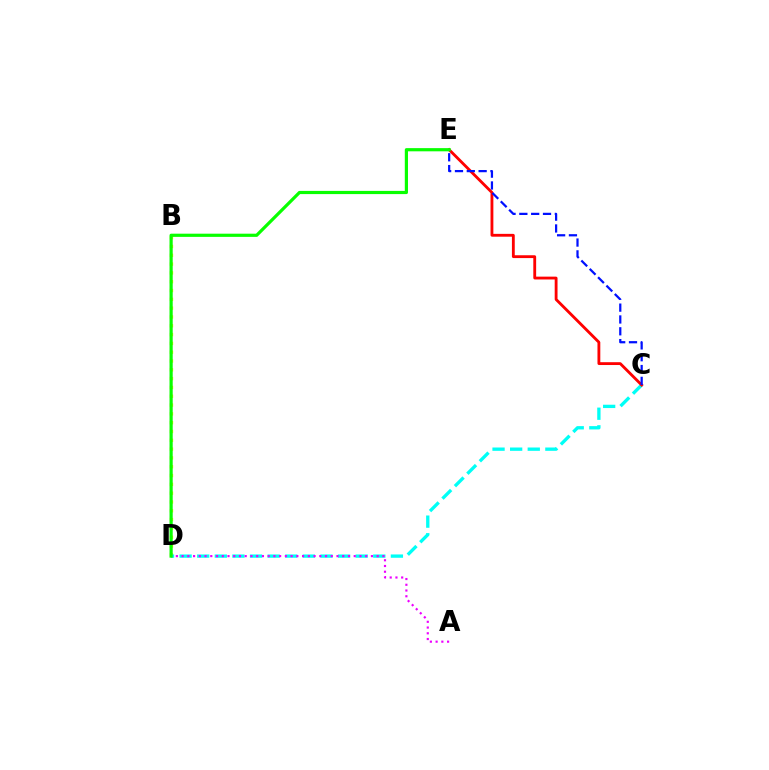{('B', 'D'): [{'color': '#fcf500', 'line_style': 'dotted', 'thickness': 2.39}], ('C', 'D'): [{'color': '#00fff6', 'line_style': 'dashed', 'thickness': 2.39}], ('C', 'E'): [{'color': '#ff0000', 'line_style': 'solid', 'thickness': 2.04}, {'color': '#0010ff', 'line_style': 'dashed', 'thickness': 1.61}], ('A', 'D'): [{'color': '#ee00ff', 'line_style': 'dotted', 'thickness': 1.56}], ('D', 'E'): [{'color': '#08ff00', 'line_style': 'solid', 'thickness': 2.3}]}